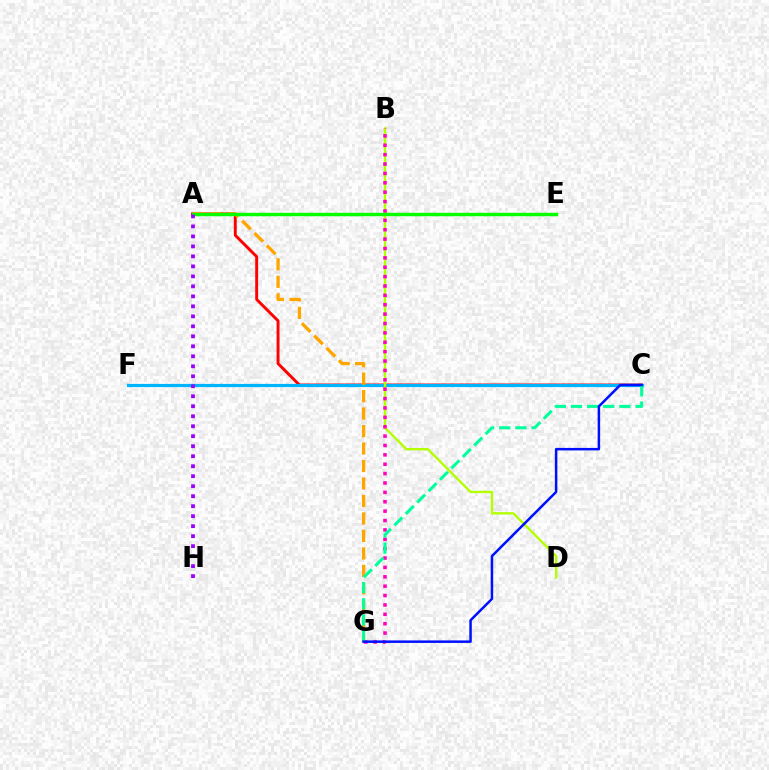{('A', 'C'): [{'color': '#ff0000', 'line_style': 'solid', 'thickness': 2.1}], ('C', 'F'): [{'color': '#00b5ff', 'line_style': 'solid', 'thickness': 2.3}], ('B', 'D'): [{'color': '#b3ff00', 'line_style': 'solid', 'thickness': 1.7}], ('B', 'G'): [{'color': '#ff00bd', 'line_style': 'dotted', 'thickness': 2.55}], ('A', 'G'): [{'color': '#ffa500', 'line_style': 'dashed', 'thickness': 2.37}], ('C', 'G'): [{'color': '#00ff9d', 'line_style': 'dashed', 'thickness': 2.19}, {'color': '#0010ff', 'line_style': 'solid', 'thickness': 1.8}], ('A', 'E'): [{'color': '#08ff00', 'line_style': 'solid', 'thickness': 2.47}], ('A', 'H'): [{'color': '#9b00ff', 'line_style': 'dotted', 'thickness': 2.71}]}